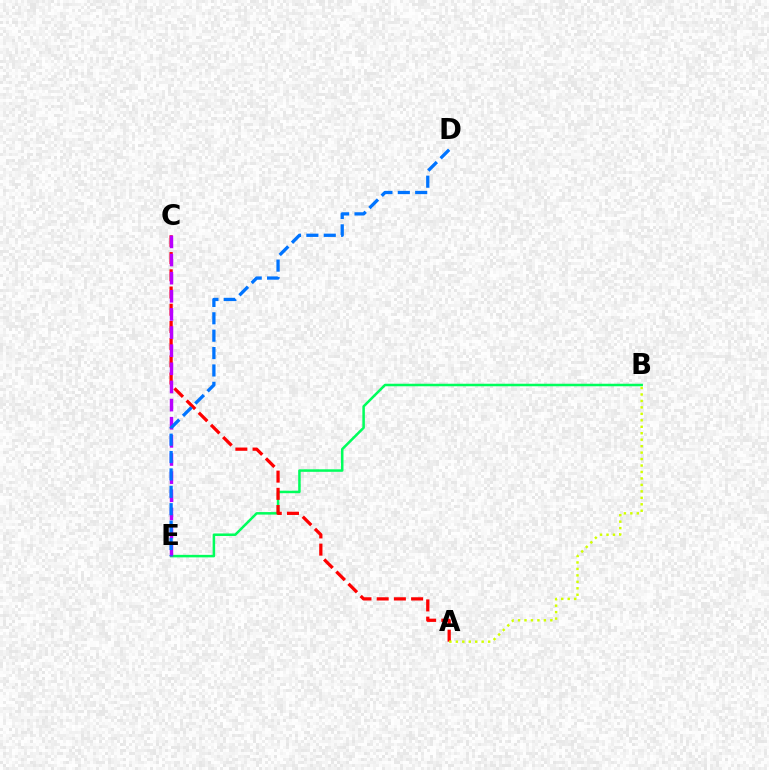{('B', 'E'): [{'color': '#00ff5c', 'line_style': 'solid', 'thickness': 1.81}], ('A', 'C'): [{'color': '#ff0000', 'line_style': 'dashed', 'thickness': 2.34}], ('A', 'B'): [{'color': '#d1ff00', 'line_style': 'dotted', 'thickness': 1.76}], ('C', 'E'): [{'color': '#b900ff', 'line_style': 'dashed', 'thickness': 2.46}], ('D', 'E'): [{'color': '#0074ff', 'line_style': 'dashed', 'thickness': 2.36}]}